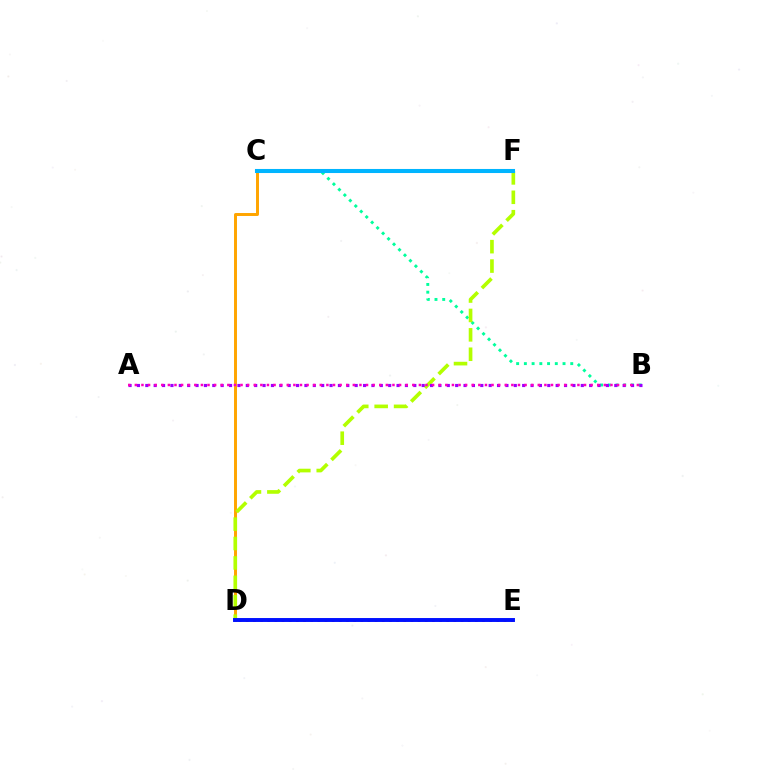{('B', 'C'): [{'color': '#00ff9d', 'line_style': 'dotted', 'thickness': 2.1}], ('C', 'D'): [{'color': '#ffa500', 'line_style': 'solid', 'thickness': 2.13}], ('D', 'F'): [{'color': '#b3ff00', 'line_style': 'dashed', 'thickness': 2.64}], ('C', 'F'): [{'color': '#08ff00', 'line_style': 'dashed', 'thickness': 2.68}, {'color': '#00b5ff', 'line_style': 'solid', 'thickness': 2.92}], ('A', 'B'): [{'color': '#9b00ff', 'line_style': 'dotted', 'thickness': 2.28}, {'color': '#ff00bd', 'line_style': 'dotted', 'thickness': 1.79}], ('D', 'E'): [{'color': '#ff0000', 'line_style': 'dotted', 'thickness': 1.95}, {'color': '#0010ff', 'line_style': 'solid', 'thickness': 2.83}]}